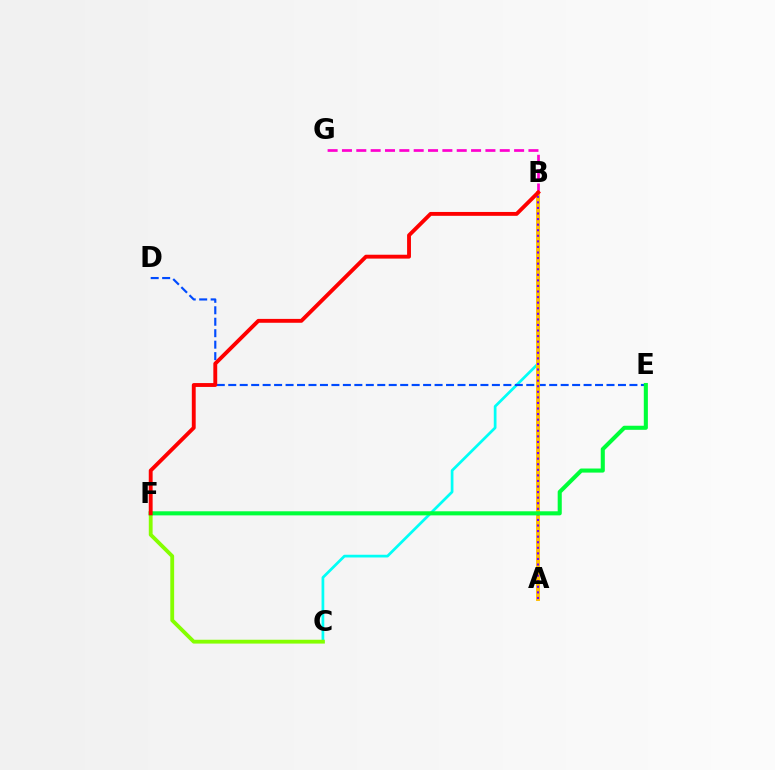{('B', 'C'): [{'color': '#00fff6', 'line_style': 'solid', 'thickness': 1.96}], ('D', 'E'): [{'color': '#004bff', 'line_style': 'dashed', 'thickness': 1.56}], ('B', 'G'): [{'color': '#ff00cf', 'line_style': 'dashed', 'thickness': 1.95}], ('A', 'B'): [{'color': '#ffbd00', 'line_style': 'solid', 'thickness': 2.8}, {'color': '#7200ff', 'line_style': 'dotted', 'thickness': 1.51}], ('C', 'F'): [{'color': '#84ff00', 'line_style': 'solid', 'thickness': 2.76}], ('E', 'F'): [{'color': '#00ff39', 'line_style': 'solid', 'thickness': 2.94}], ('B', 'F'): [{'color': '#ff0000', 'line_style': 'solid', 'thickness': 2.79}]}